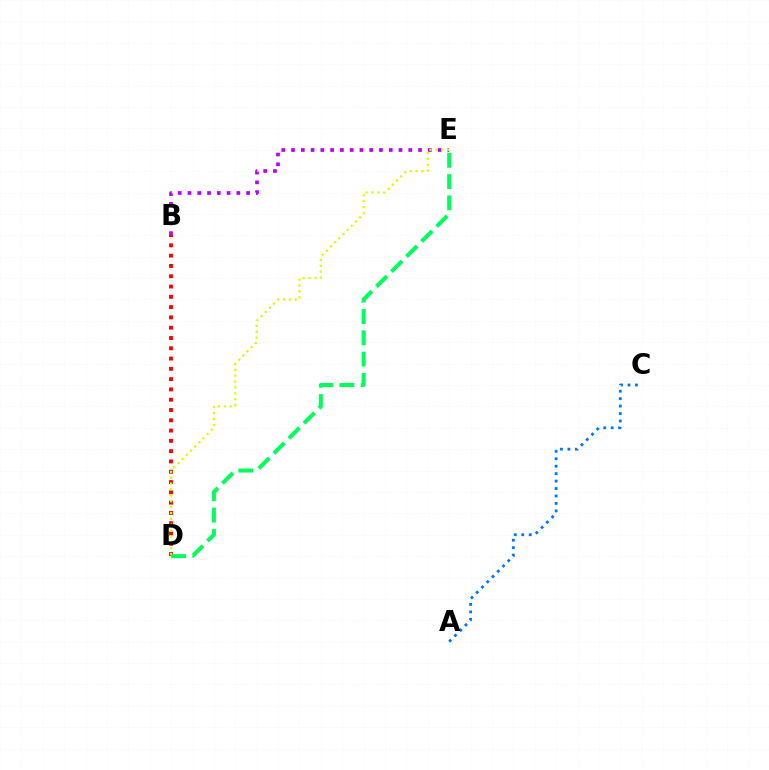{('B', 'E'): [{'color': '#b900ff', 'line_style': 'dotted', 'thickness': 2.65}], ('B', 'D'): [{'color': '#ff0000', 'line_style': 'dotted', 'thickness': 2.8}], ('D', 'E'): [{'color': '#00ff5c', 'line_style': 'dashed', 'thickness': 2.89}, {'color': '#d1ff00', 'line_style': 'dotted', 'thickness': 1.6}], ('A', 'C'): [{'color': '#0074ff', 'line_style': 'dotted', 'thickness': 2.02}]}